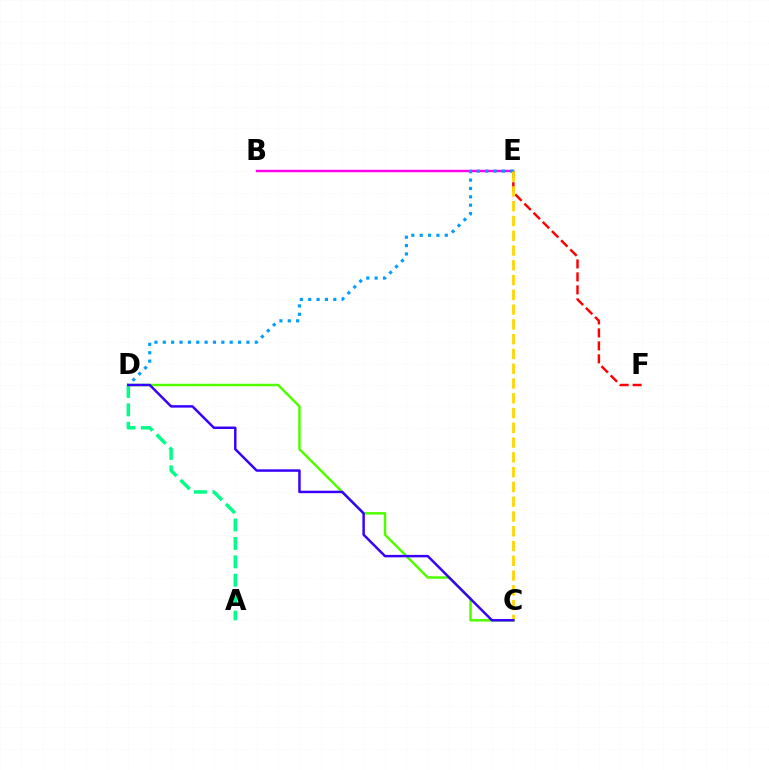{('A', 'D'): [{'color': '#00ff86', 'line_style': 'dashed', 'thickness': 2.51}], ('B', 'E'): [{'color': '#ff00ed', 'line_style': 'solid', 'thickness': 1.75}], ('E', 'F'): [{'color': '#ff0000', 'line_style': 'dashed', 'thickness': 1.76}], ('C', 'D'): [{'color': '#4fff00', 'line_style': 'solid', 'thickness': 1.79}, {'color': '#3700ff', 'line_style': 'solid', 'thickness': 1.78}], ('D', 'E'): [{'color': '#009eff', 'line_style': 'dotted', 'thickness': 2.27}], ('C', 'E'): [{'color': '#ffd500', 'line_style': 'dashed', 'thickness': 2.01}]}